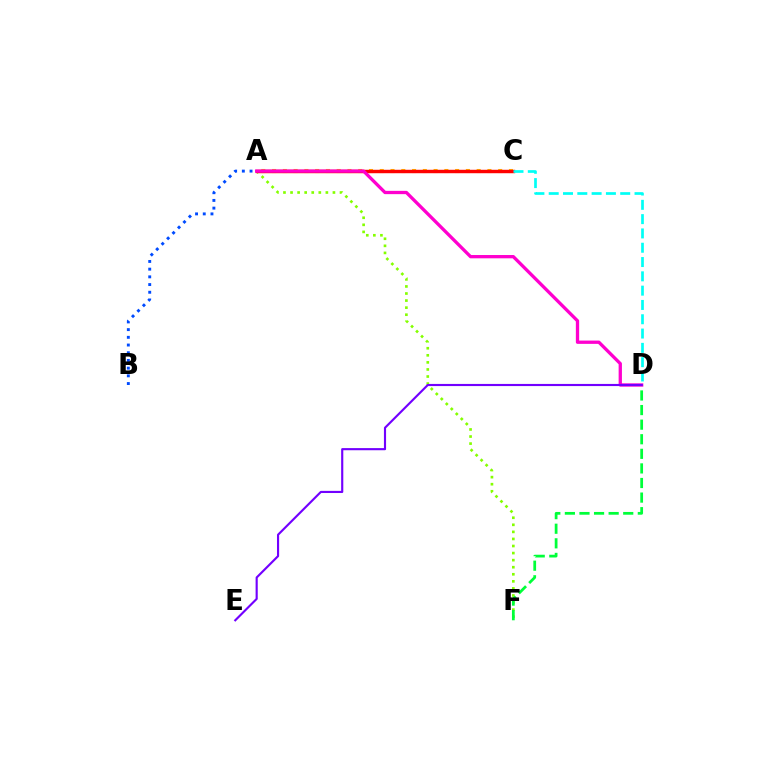{('A', 'F'): [{'color': '#84ff00', 'line_style': 'dotted', 'thickness': 1.92}], ('D', 'F'): [{'color': '#00ff39', 'line_style': 'dashed', 'thickness': 1.98}], ('A', 'C'): [{'color': '#ffbd00', 'line_style': 'dotted', 'thickness': 2.93}, {'color': '#ff0000', 'line_style': 'solid', 'thickness': 2.47}], ('A', 'D'): [{'color': '#ff00cf', 'line_style': 'solid', 'thickness': 2.38}], ('C', 'D'): [{'color': '#00fff6', 'line_style': 'dashed', 'thickness': 1.94}], ('D', 'E'): [{'color': '#7200ff', 'line_style': 'solid', 'thickness': 1.54}], ('A', 'B'): [{'color': '#004bff', 'line_style': 'dotted', 'thickness': 2.09}]}